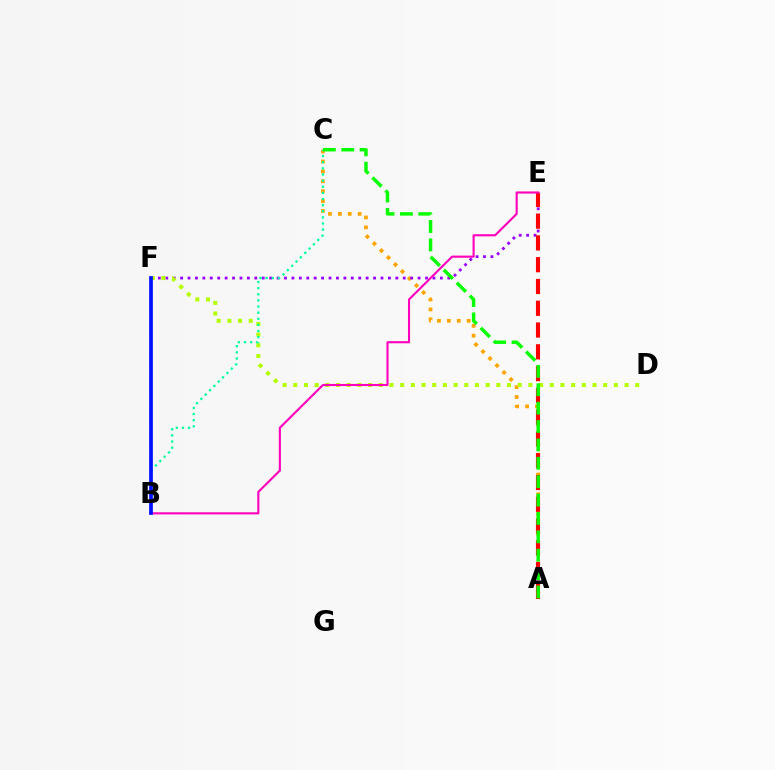{('A', 'C'): [{'color': '#ffa500', 'line_style': 'dotted', 'thickness': 2.69}, {'color': '#08ff00', 'line_style': 'dashed', 'thickness': 2.5}], ('E', 'F'): [{'color': '#9b00ff', 'line_style': 'dotted', 'thickness': 2.02}], ('A', 'E'): [{'color': '#ff0000', 'line_style': 'dashed', 'thickness': 2.96}], ('D', 'F'): [{'color': '#b3ff00', 'line_style': 'dotted', 'thickness': 2.9}], ('B', 'F'): [{'color': '#00b5ff', 'line_style': 'dotted', 'thickness': 1.68}, {'color': '#0010ff', 'line_style': 'solid', 'thickness': 2.67}], ('B', 'C'): [{'color': '#00ff9d', 'line_style': 'dotted', 'thickness': 1.66}], ('B', 'E'): [{'color': '#ff00bd', 'line_style': 'solid', 'thickness': 1.53}]}